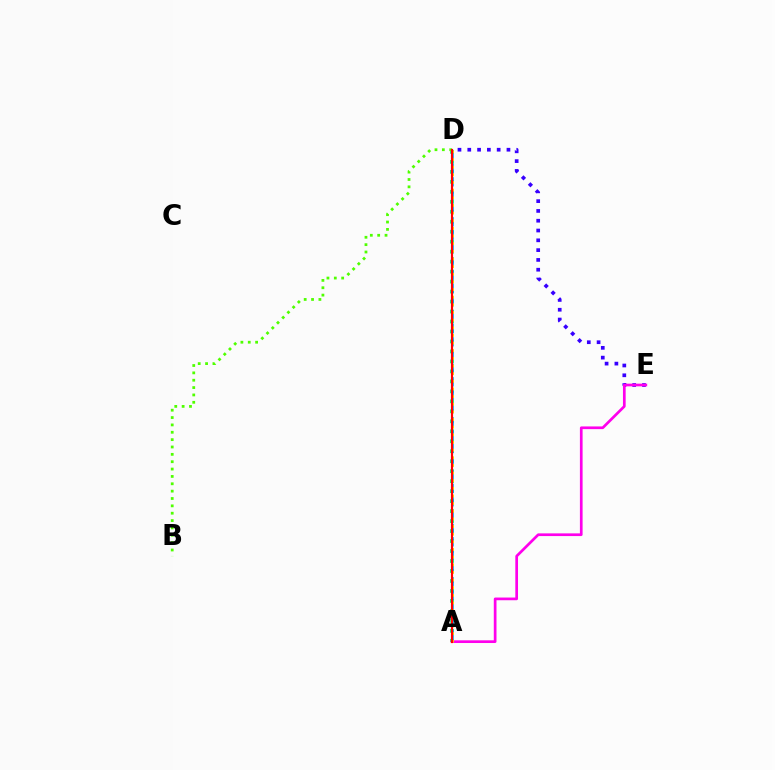{('A', 'D'): [{'color': '#00ff86', 'line_style': 'dotted', 'thickness': 2.71}, {'color': '#009eff', 'line_style': 'dashed', 'thickness': 1.81}, {'color': '#ffd500', 'line_style': 'dotted', 'thickness': 2.08}, {'color': '#ff0000', 'line_style': 'solid', 'thickness': 1.56}], ('D', 'E'): [{'color': '#3700ff', 'line_style': 'dotted', 'thickness': 2.66}], ('A', 'E'): [{'color': '#ff00ed', 'line_style': 'solid', 'thickness': 1.94}], ('B', 'D'): [{'color': '#4fff00', 'line_style': 'dotted', 'thickness': 2.0}]}